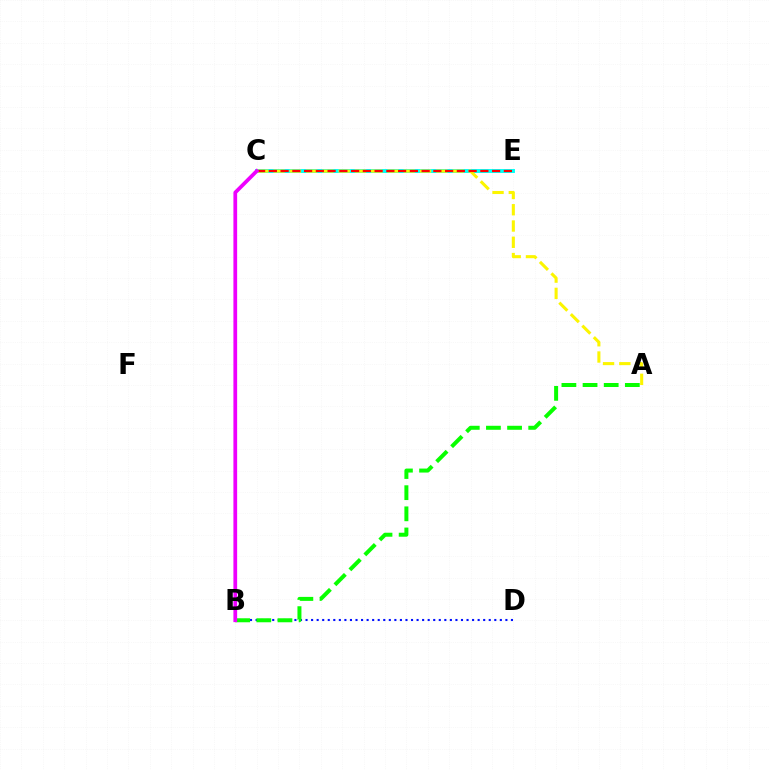{('C', 'E'): [{'color': '#00fff6', 'line_style': 'solid', 'thickness': 2.82}, {'color': '#ff0000', 'line_style': 'dashed', 'thickness': 1.6}], ('A', 'C'): [{'color': '#fcf500', 'line_style': 'dashed', 'thickness': 2.21}], ('B', 'D'): [{'color': '#0010ff', 'line_style': 'dotted', 'thickness': 1.51}], ('A', 'B'): [{'color': '#08ff00', 'line_style': 'dashed', 'thickness': 2.87}], ('B', 'C'): [{'color': '#ee00ff', 'line_style': 'solid', 'thickness': 2.69}]}